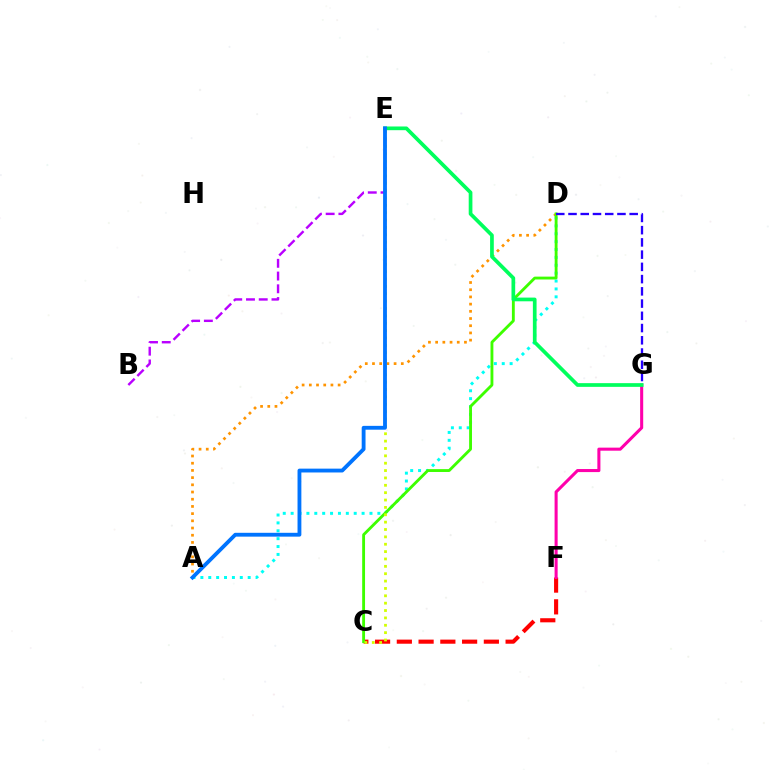{('C', 'F'): [{'color': '#ff0000', 'line_style': 'dashed', 'thickness': 2.96}], ('A', 'D'): [{'color': '#ff9400', 'line_style': 'dotted', 'thickness': 1.96}, {'color': '#00fff6', 'line_style': 'dotted', 'thickness': 2.14}], ('B', 'E'): [{'color': '#b900ff', 'line_style': 'dashed', 'thickness': 1.73}], ('C', 'D'): [{'color': '#3dff00', 'line_style': 'solid', 'thickness': 2.05}], ('D', 'G'): [{'color': '#2500ff', 'line_style': 'dashed', 'thickness': 1.66}], ('F', 'G'): [{'color': '#ff00ac', 'line_style': 'solid', 'thickness': 2.2}], ('E', 'G'): [{'color': '#00ff5c', 'line_style': 'solid', 'thickness': 2.67}], ('C', 'E'): [{'color': '#d1ff00', 'line_style': 'dotted', 'thickness': 2.0}], ('A', 'E'): [{'color': '#0074ff', 'line_style': 'solid', 'thickness': 2.76}]}